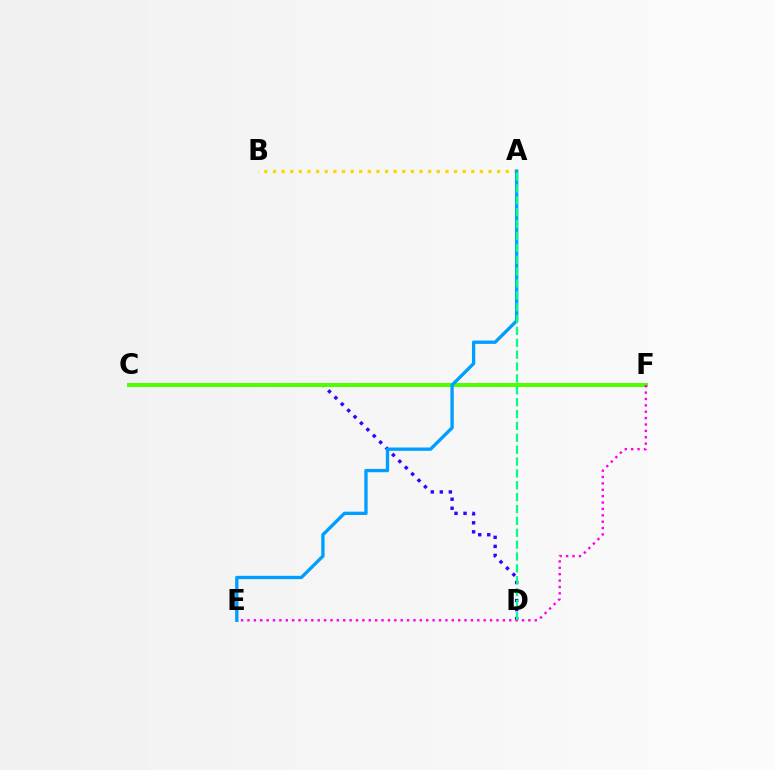{('C', 'D'): [{'color': '#3700ff', 'line_style': 'dotted', 'thickness': 2.45}], ('C', 'F'): [{'color': '#ff0000', 'line_style': 'dotted', 'thickness': 1.96}, {'color': '#4fff00', 'line_style': 'solid', 'thickness': 2.86}], ('E', 'F'): [{'color': '#ff00ed', 'line_style': 'dotted', 'thickness': 1.73}], ('A', 'B'): [{'color': '#ffd500', 'line_style': 'dotted', 'thickness': 2.34}], ('A', 'E'): [{'color': '#009eff', 'line_style': 'solid', 'thickness': 2.4}], ('A', 'D'): [{'color': '#00ff86', 'line_style': 'dashed', 'thickness': 1.61}]}